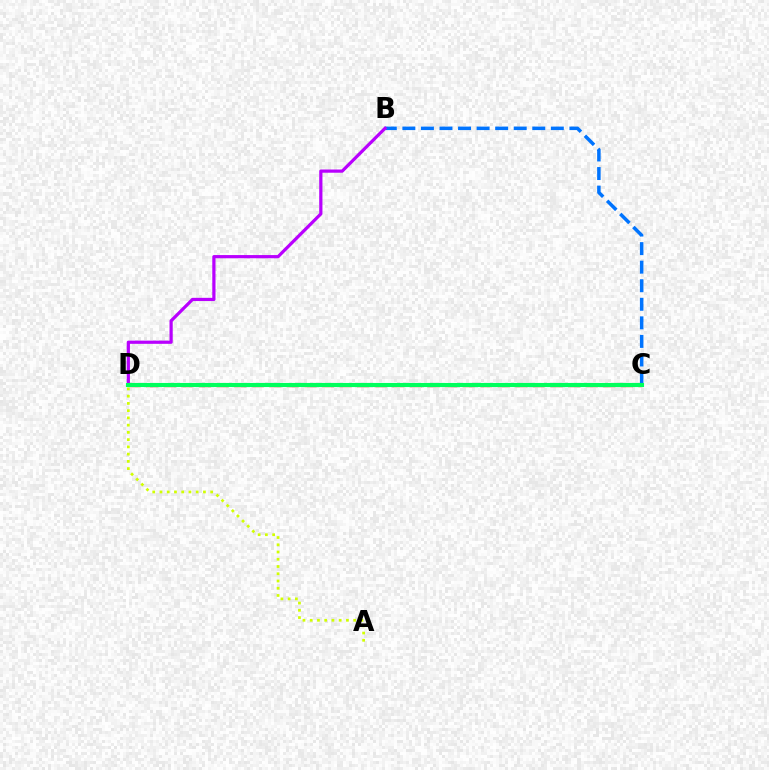{('C', 'D'): [{'color': '#ff0000', 'line_style': 'dashed', 'thickness': 2.39}, {'color': '#00ff5c', 'line_style': 'solid', 'thickness': 2.97}], ('B', 'C'): [{'color': '#0074ff', 'line_style': 'dashed', 'thickness': 2.52}], ('A', 'D'): [{'color': '#d1ff00', 'line_style': 'dotted', 'thickness': 1.97}], ('B', 'D'): [{'color': '#b900ff', 'line_style': 'solid', 'thickness': 2.31}]}